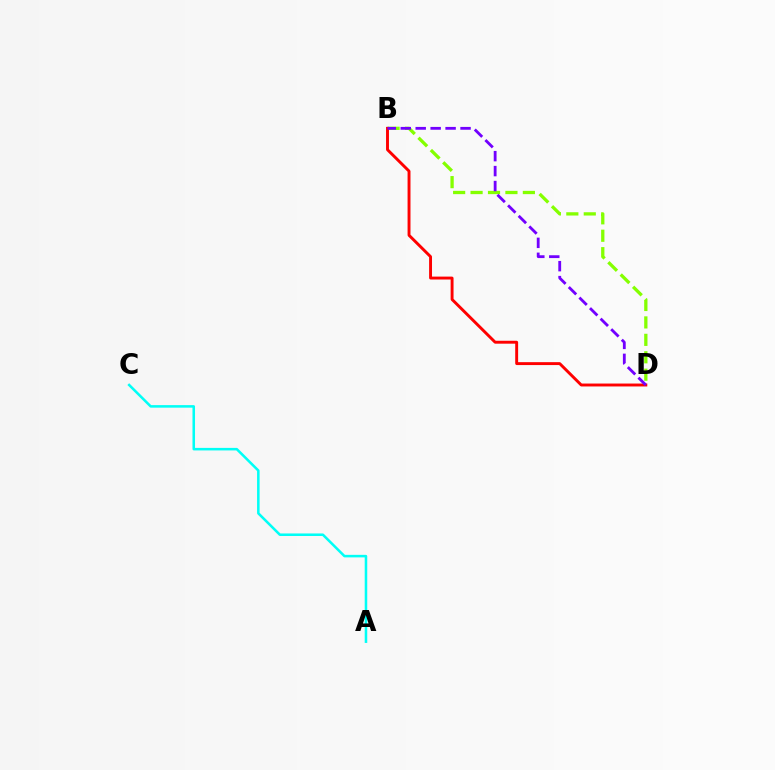{('B', 'D'): [{'color': '#84ff00', 'line_style': 'dashed', 'thickness': 2.37}, {'color': '#ff0000', 'line_style': 'solid', 'thickness': 2.1}, {'color': '#7200ff', 'line_style': 'dashed', 'thickness': 2.03}], ('A', 'C'): [{'color': '#00fff6', 'line_style': 'solid', 'thickness': 1.83}]}